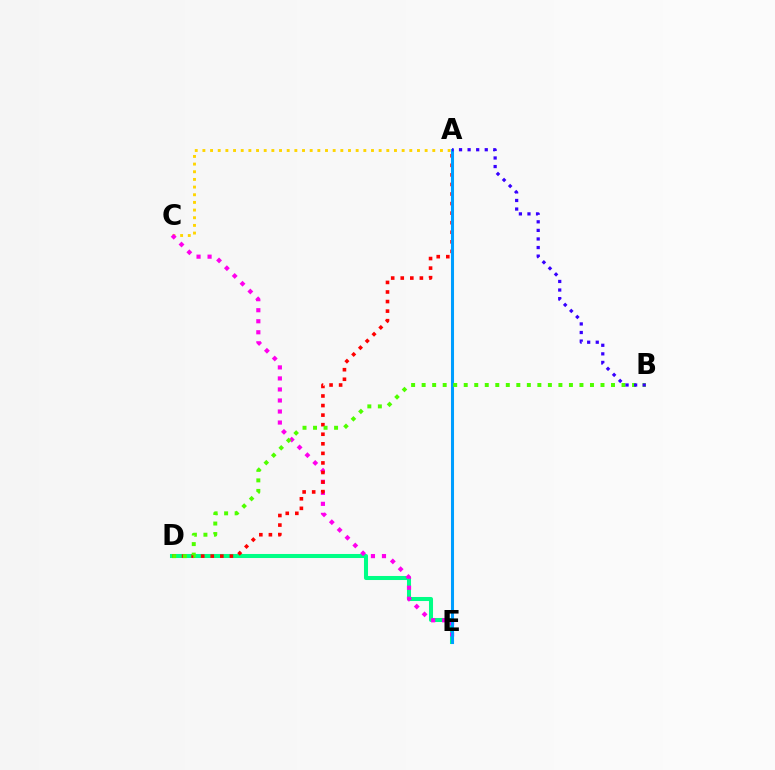{('A', 'C'): [{'color': '#ffd500', 'line_style': 'dotted', 'thickness': 2.08}], ('D', 'E'): [{'color': '#00ff86', 'line_style': 'solid', 'thickness': 2.92}], ('C', 'E'): [{'color': '#ff00ed', 'line_style': 'dotted', 'thickness': 3.0}], ('A', 'D'): [{'color': '#ff0000', 'line_style': 'dotted', 'thickness': 2.6}], ('A', 'E'): [{'color': '#009eff', 'line_style': 'solid', 'thickness': 2.19}], ('B', 'D'): [{'color': '#4fff00', 'line_style': 'dotted', 'thickness': 2.86}], ('A', 'B'): [{'color': '#3700ff', 'line_style': 'dotted', 'thickness': 2.33}]}